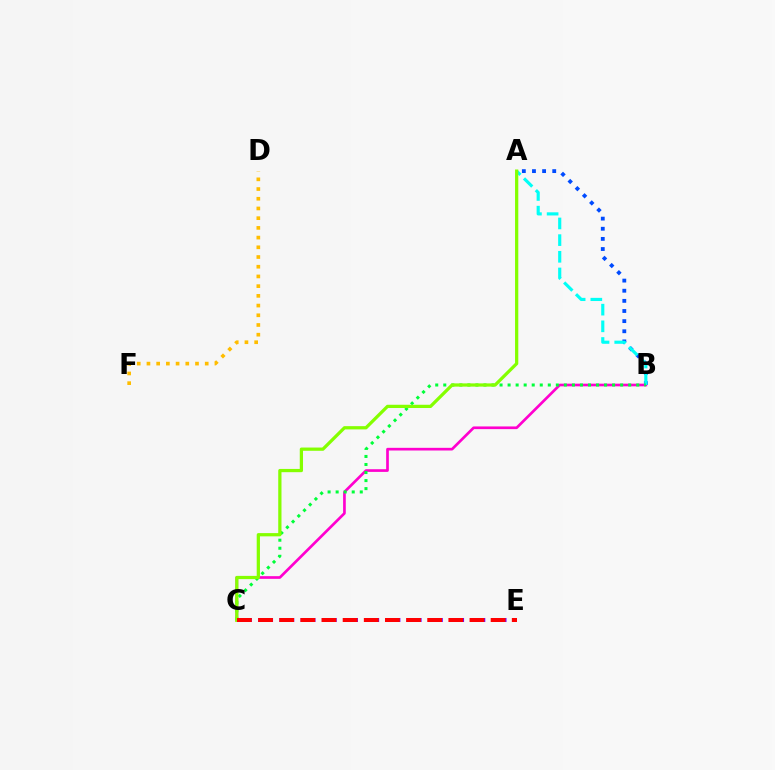{('A', 'B'): [{'color': '#004bff', 'line_style': 'dotted', 'thickness': 2.75}, {'color': '#00fff6', 'line_style': 'dashed', 'thickness': 2.26}], ('B', 'C'): [{'color': '#ff00cf', 'line_style': 'solid', 'thickness': 1.93}, {'color': '#00ff39', 'line_style': 'dotted', 'thickness': 2.18}], ('C', 'E'): [{'color': '#7200ff', 'line_style': 'dashed', 'thickness': 2.88}, {'color': '#ff0000', 'line_style': 'dashed', 'thickness': 2.87}], ('D', 'F'): [{'color': '#ffbd00', 'line_style': 'dotted', 'thickness': 2.64}], ('A', 'C'): [{'color': '#84ff00', 'line_style': 'solid', 'thickness': 2.34}]}